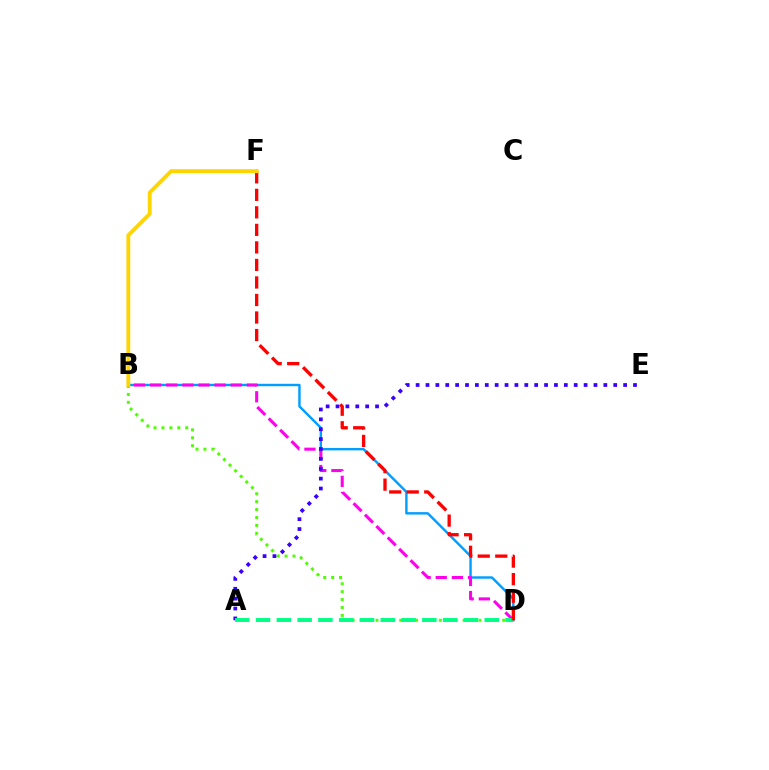{('B', 'D'): [{'color': '#009eff', 'line_style': 'solid', 'thickness': 1.74}, {'color': '#4fff00', 'line_style': 'dotted', 'thickness': 2.15}, {'color': '#ff00ed', 'line_style': 'dashed', 'thickness': 2.19}], ('A', 'E'): [{'color': '#3700ff', 'line_style': 'dotted', 'thickness': 2.68}], ('A', 'D'): [{'color': '#00ff86', 'line_style': 'dashed', 'thickness': 2.82}], ('D', 'F'): [{'color': '#ff0000', 'line_style': 'dashed', 'thickness': 2.38}], ('B', 'F'): [{'color': '#ffd500', 'line_style': 'solid', 'thickness': 2.77}]}